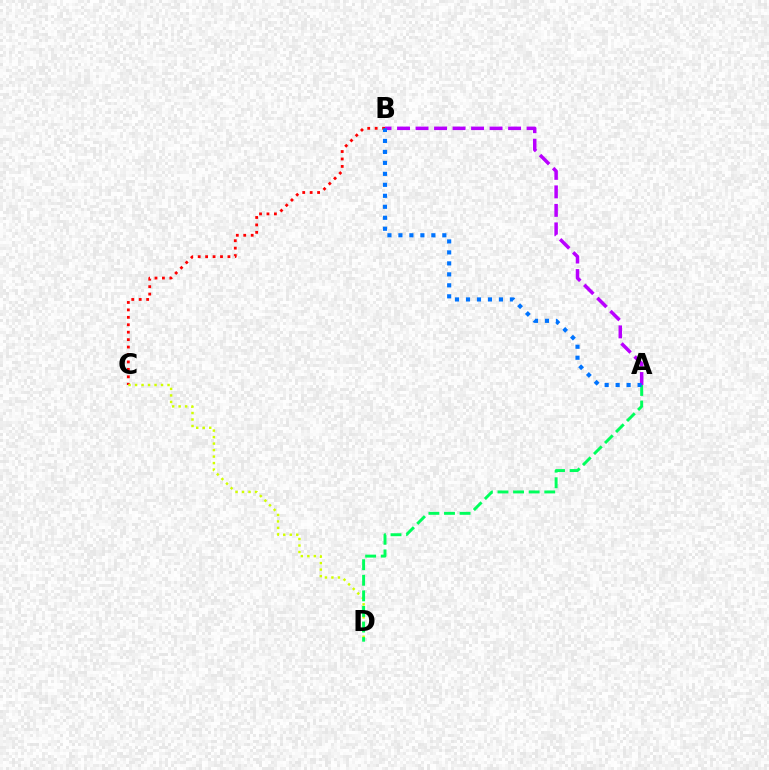{('B', 'C'): [{'color': '#ff0000', 'line_style': 'dotted', 'thickness': 2.02}], ('C', 'D'): [{'color': '#d1ff00', 'line_style': 'dotted', 'thickness': 1.77}], ('A', 'B'): [{'color': '#b900ff', 'line_style': 'dashed', 'thickness': 2.51}, {'color': '#0074ff', 'line_style': 'dotted', 'thickness': 2.98}], ('A', 'D'): [{'color': '#00ff5c', 'line_style': 'dashed', 'thickness': 2.12}]}